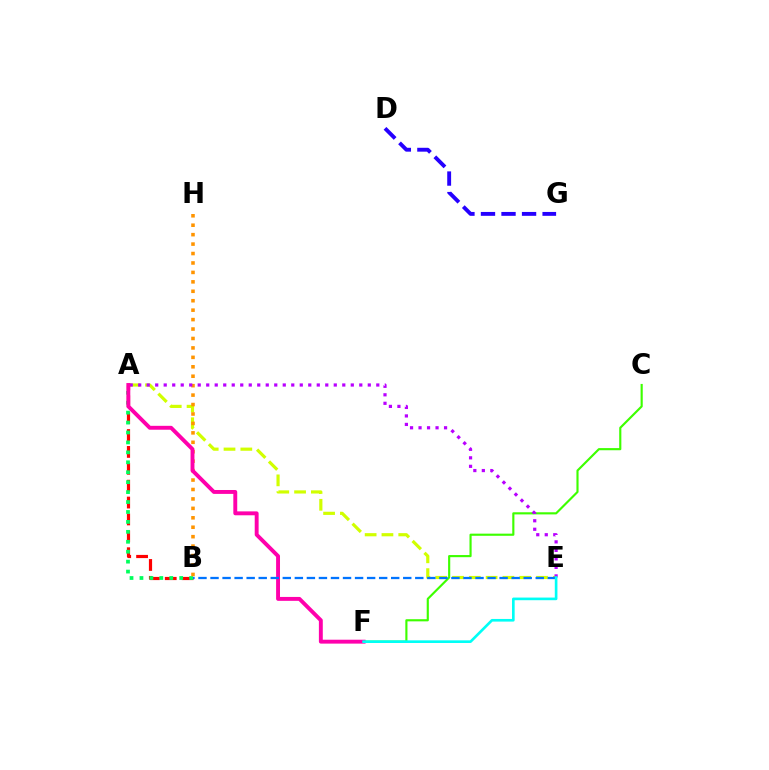{('A', 'B'): [{'color': '#ff0000', 'line_style': 'dashed', 'thickness': 2.29}, {'color': '#00ff5c', 'line_style': 'dotted', 'thickness': 2.7}], ('A', 'E'): [{'color': '#d1ff00', 'line_style': 'dashed', 'thickness': 2.28}, {'color': '#b900ff', 'line_style': 'dotted', 'thickness': 2.31}], ('C', 'F'): [{'color': '#3dff00', 'line_style': 'solid', 'thickness': 1.55}], ('B', 'H'): [{'color': '#ff9400', 'line_style': 'dotted', 'thickness': 2.56}], ('A', 'F'): [{'color': '#ff00ac', 'line_style': 'solid', 'thickness': 2.81}], ('D', 'G'): [{'color': '#2500ff', 'line_style': 'dashed', 'thickness': 2.79}], ('B', 'E'): [{'color': '#0074ff', 'line_style': 'dashed', 'thickness': 1.64}], ('E', 'F'): [{'color': '#00fff6', 'line_style': 'solid', 'thickness': 1.9}]}